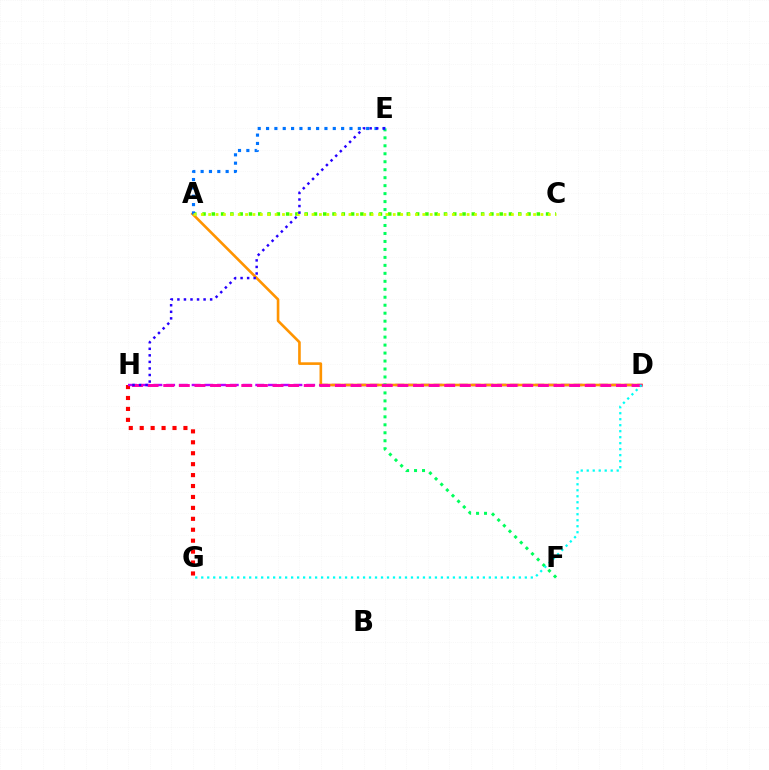{('G', 'H'): [{'color': '#ff0000', 'line_style': 'dotted', 'thickness': 2.97}], ('D', 'H'): [{'color': '#b900ff', 'line_style': 'dashed', 'thickness': 1.73}, {'color': '#ff00ac', 'line_style': 'dashed', 'thickness': 2.12}], ('A', 'C'): [{'color': '#3dff00', 'line_style': 'dotted', 'thickness': 2.52}, {'color': '#d1ff00', 'line_style': 'dotted', 'thickness': 2.01}], ('A', 'D'): [{'color': '#ff9400', 'line_style': 'solid', 'thickness': 1.89}], ('E', 'F'): [{'color': '#00ff5c', 'line_style': 'dotted', 'thickness': 2.17}], ('A', 'E'): [{'color': '#0074ff', 'line_style': 'dotted', 'thickness': 2.27}], ('E', 'H'): [{'color': '#2500ff', 'line_style': 'dotted', 'thickness': 1.78}], ('D', 'G'): [{'color': '#00fff6', 'line_style': 'dotted', 'thickness': 1.63}]}